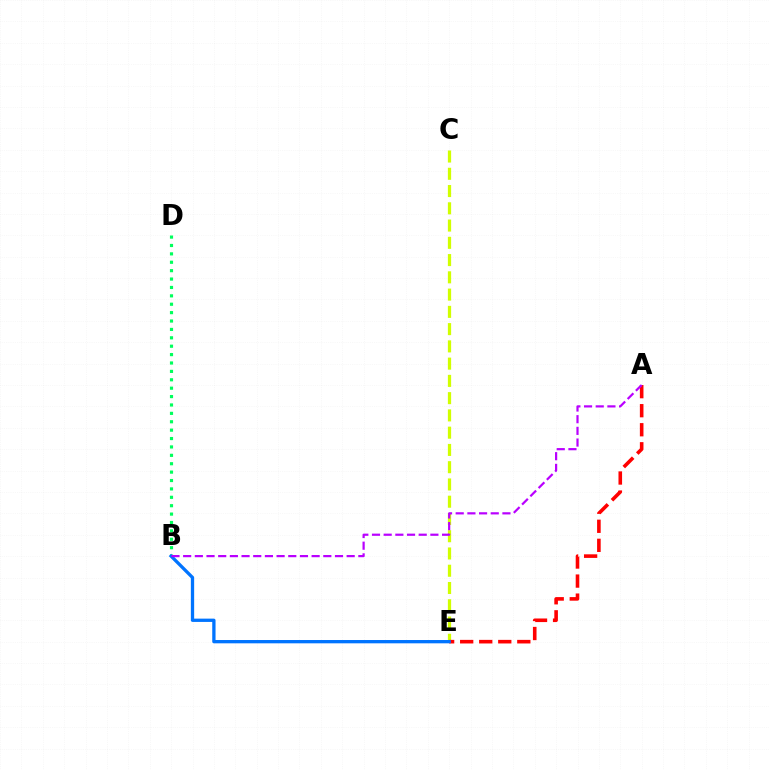{('C', 'E'): [{'color': '#d1ff00', 'line_style': 'dashed', 'thickness': 2.34}], ('B', 'D'): [{'color': '#00ff5c', 'line_style': 'dotted', 'thickness': 2.28}], ('A', 'E'): [{'color': '#ff0000', 'line_style': 'dashed', 'thickness': 2.59}], ('B', 'E'): [{'color': '#0074ff', 'line_style': 'solid', 'thickness': 2.38}], ('A', 'B'): [{'color': '#b900ff', 'line_style': 'dashed', 'thickness': 1.59}]}